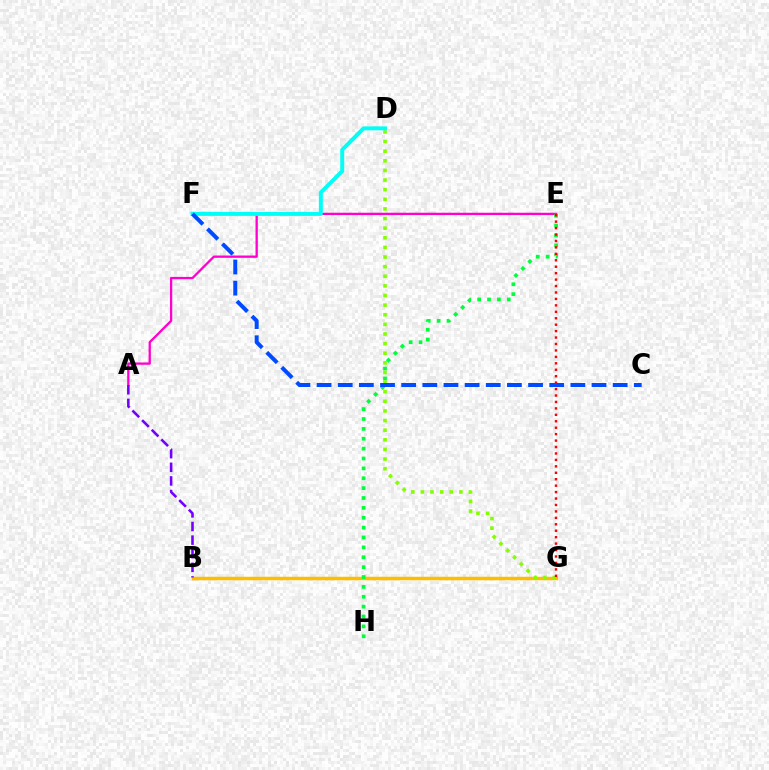{('B', 'G'): [{'color': '#ffbd00', 'line_style': 'solid', 'thickness': 2.49}], ('A', 'E'): [{'color': '#ff00cf', 'line_style': 'solid', 'thickness': 1.66}], ('A', 'B'): [{'color': '#7200ff', 'line_style': 'dashed', 'thickness': 1.85}], ('E', 'H'): [{'color': '#00ff39', 'line_style': 'dotted', 'thickness': 2.68}], ('D', 'G'): [{'color': '#84ff00', 'line_style': 'dotted', 'thickness': 2.61}], ('E', 'G'): [{'color': '#ff0000', 'line_style': 'dotted', 'thickness': 1.75}], ('D', 'F'): [{'color': '#00fff6', 'line_style': 'solid', 'thickness': 2.84}], ('C', 'F'): [{'color': '#004bff', 'line_style': 'dashed', 'thickness': 2.87}]}